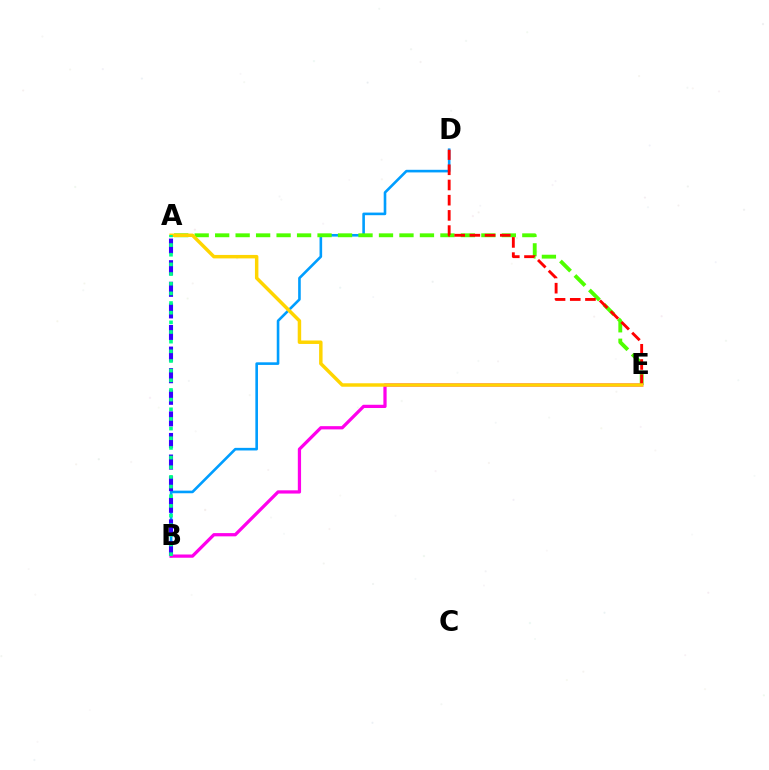{('B', 'D'): [{'color': '#009eff', 'line_style': 'solid', 'thickness': 1.88}], ('A', 'B'): [{'color': '#3700ff', 'line_style': 'dashed', 'thickness': 2.93}, {'color': '#00ff86', 'line_style': 'dotted', 'thickness': 2.62}], ('A', 'E'): [{'color': '#4fff00', 'line_style': 'dashed', 'thickness': 2.78}, {'color': '#ffd500', 'line_style': 'solid', 'thickness': 2.5}], ('B', 'E'): [{'color': '#ff00ed', 'line_style': 'solid', 'thickness': 2.34}], ('D', 'E'): [{'color': '#ff0000', 'line_style': 'dashed', 'thickness': 2.07}]}